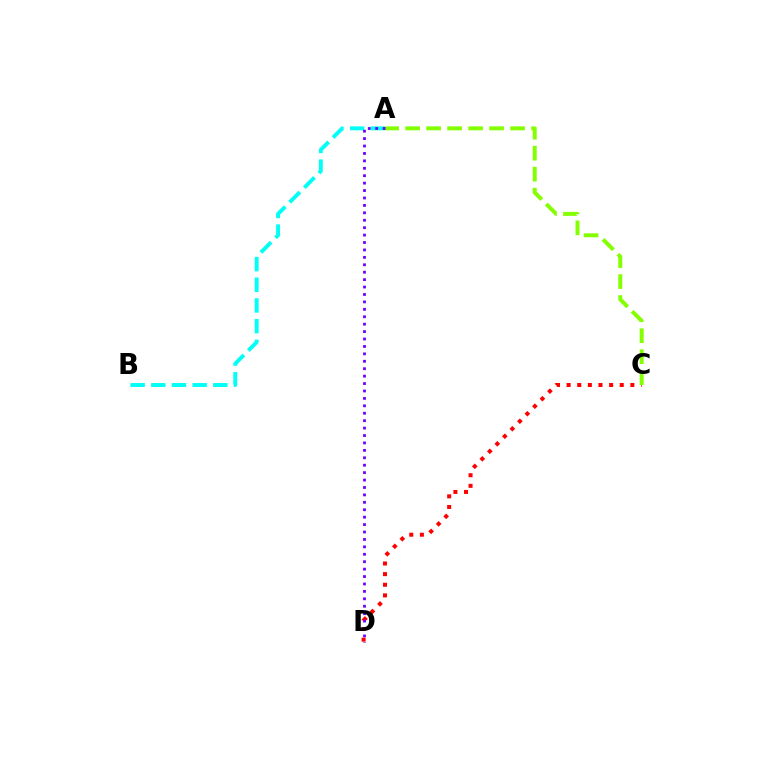{('A', 'B'): [{'color': '#00fff6', 'line_style': 'dashed', 'thickness': 2.81}], ('C', 'D'): [{'color': '#ff0000', 'line_style': 'dotted', 'thickness': 2.89}], ('A', 'C'): [{'color': '#84ff00', 'line_style': 'dashed', 'thickness': 2.85}], ('A', 'D'): [{'color': '#7200ff', 'line_style': 'dotted', 'thickness': 2.02}]}